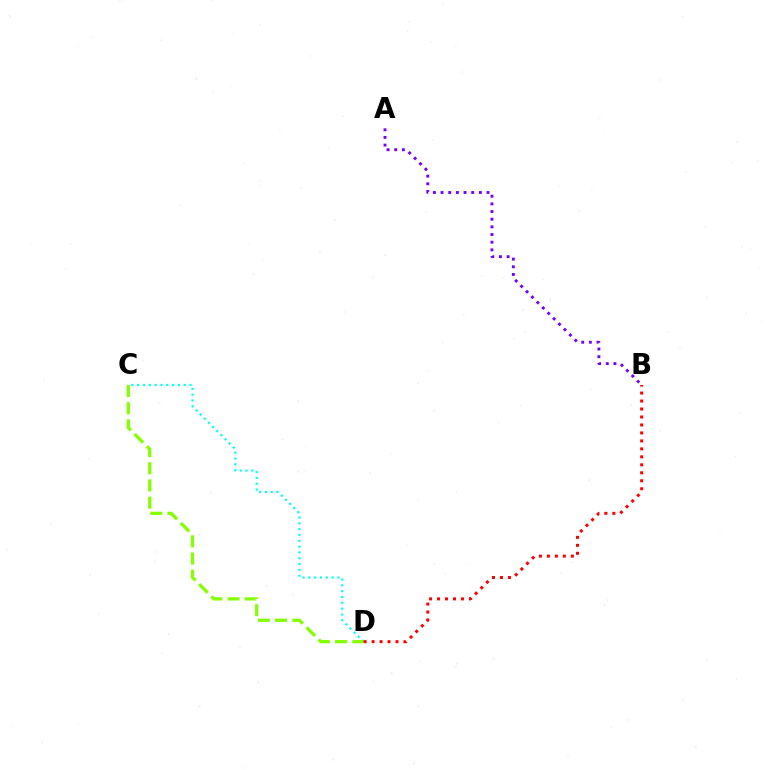{('A', 'B'): [{'color': '#7200ff', 'line_style': 'dotted', 'thickness': 2.08}], ('C', 'D'): [{'color': '#00fff6', 'line_style': 'dotted', 'thickness': 1.58}, {'color': '#84ff00', 'line_style': 'dashed', 'thickness': 2.34}], ('B', 'D'): [{'color': '#ff0000', 'line_style': 'dotted', 'thickness': 2.17}]}